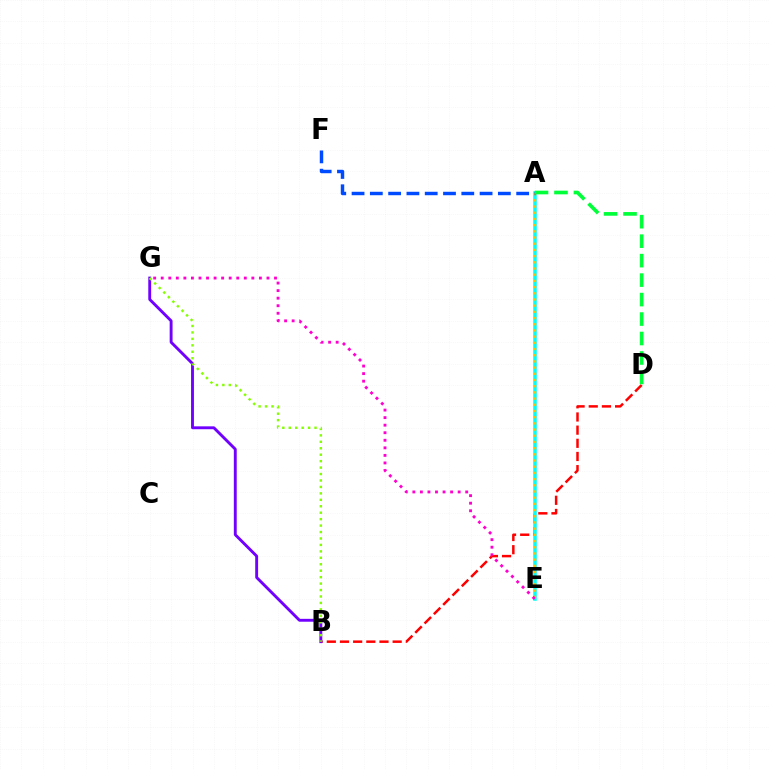{('B', 'D'): [{'color': '#ff0000', 'line_style': 'dashed', 'thickness': 1.79}], ('A', 'E'): [{'color': '#00fff6', 'line_style': 'solid', 'thickness': 2.53}, {'color': '#ffbd00', 'line_style': 'dotted', 'thickness': 1.68}], ('B', 'G'): [{'color': '#7200ff', 'line_style': 'solid', 'thickness': 2.08}, {'color': '#84ff00', 'line_style': 'dotted', 'thickness': 1.75}], ('A', 'F'): [{'color': '#004bff', 'line_style': 'dashed', 'thickness': 2.48}], ('E', 'G'): [{'color': '#ff00cf', 'line_style': 'dotted', 'thickness': 2.05}], ('A', 'D'): [{'color': '#00ff39', 'line_style': 'dashed', 'thickness': 2.64}]}